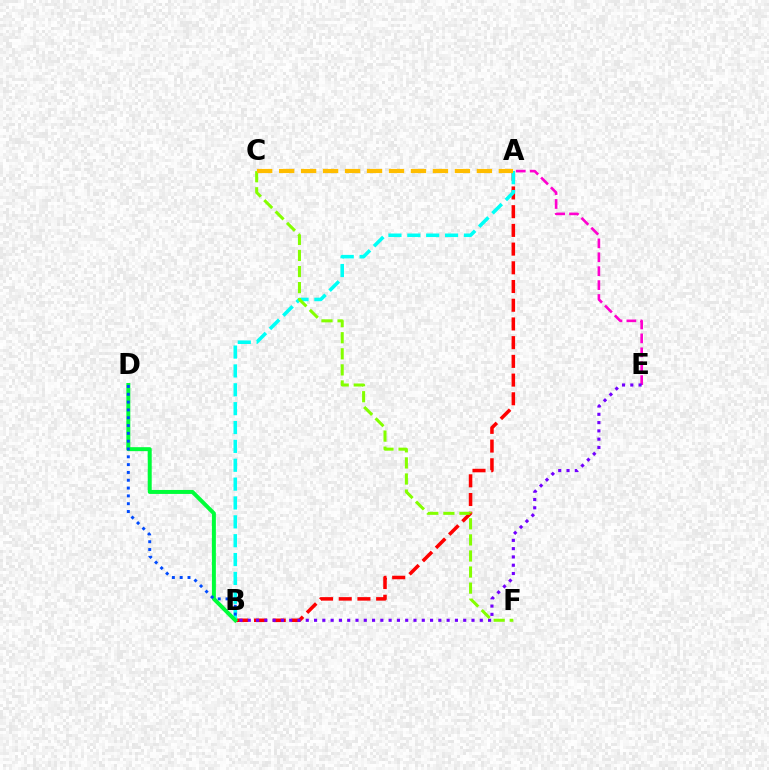{('A', 'E'): [{'color': '#ff00cf', 'line_style': 'dashed', 'thickness': 1.89}], ('A', 'B'): [{'color': '#ff0000', 'line_style': 'dashed', 'thickness': 2.54}, {'color': '#00fff6', 'line_style': 'dashed', 'thickness': 2.56}], ('B', 'E'): [{'color': '#7200ff', 'line_style': 'dotted', 'thickness': 2.25}], ('B', 'D'): [{'color': '#00ff39', 'line_style': 'solid', 'thickness': 2.86}, {'color': '#004bff', 'line_style': 'dotted', 'thickness': 2.12}], ('C', 'F'): [{'color': '#84ff00', 'line_style': 'dashed', 'thickness': 2.18}], ('A', 'C'): [{'color': '#ffbd00', 'line_style': 'dashed', 'thickness': 2.98}]}